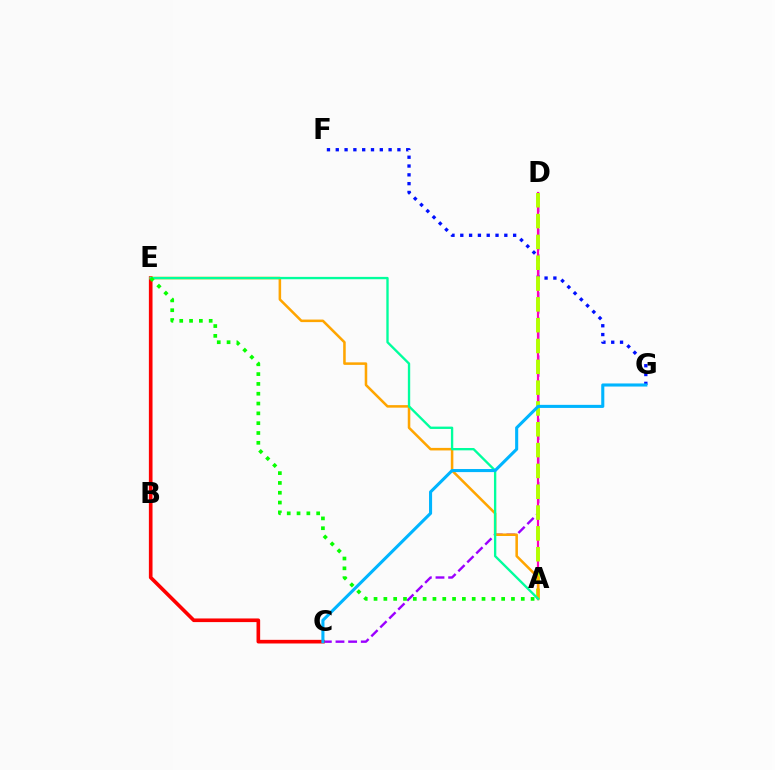{('C', 'D'): [{'color': '#9b00ff', 'line_style': 'dashed', 'thickness': 1.72}], ('C', 'E'): [{'color': '#ff0000', 'line_style': 'solid', 'thickness': 2.62}], ('F', 'G'): [{'color': '#0010ff', 'line_style': 'dotted', 'thickness': 2.39}], ('A', 'D'): [{'color': '#ff00bd', 'line_style': 'solid', 'thickness': 1.59}, {'color': '#b3ff00', 'line_style': 'dashed', 'thickness': 2.83}], ('A', 'E'): [{'color': '#ffa500', 'line_style': 'solid', 'thickness': 1.83}, {'color': '#00ff9d', 'line_style': 'solid', 'thickness': 1.69}, {'color': '#08ff00', 'line_style': 'dotted', 'thickness': 2.67}], ('C', 'G'): [{'color': '#00b5ff', 'line_style': 'solid', 'thickness': 2.22}]}